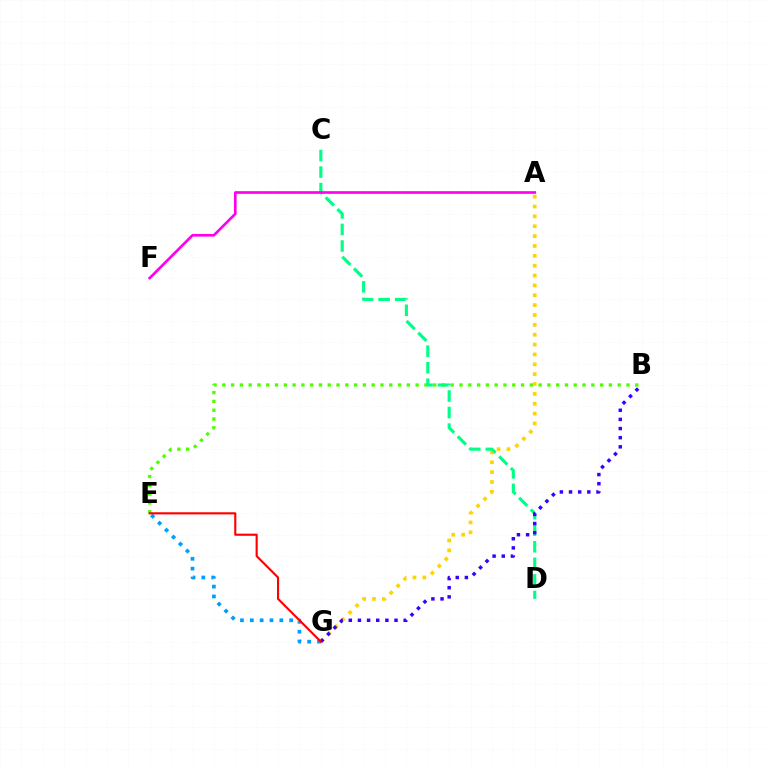{('E', 'G'): [{'color': '#009eff', 'line_style': 'dotted', 'thickness': 2.67}, {'color': '#ff0000', 'line_style': 'solid', 'thickness': 1.54}], ('B', 'E'): [{'color': '#4fff00', 'line_style': 'dotted', 'thickness': 2.39}], ('A', 'G'): [{'color': '#ffd500', 'line_style': 'dotted', 'thickness': 2.68}], ('C', 'D'): [{'color': '#00ff86', 'line_style': 'dashed', 'thickness': 2.25}], ('B', 'G'): [{'color': '#3700ff', 'line_style': 'dotted', 'thickness': 2.49}], ('A', 'F'): [{'color': '#ff00ed', 'line_style': 'solid', 'thickness': 1.92}]}